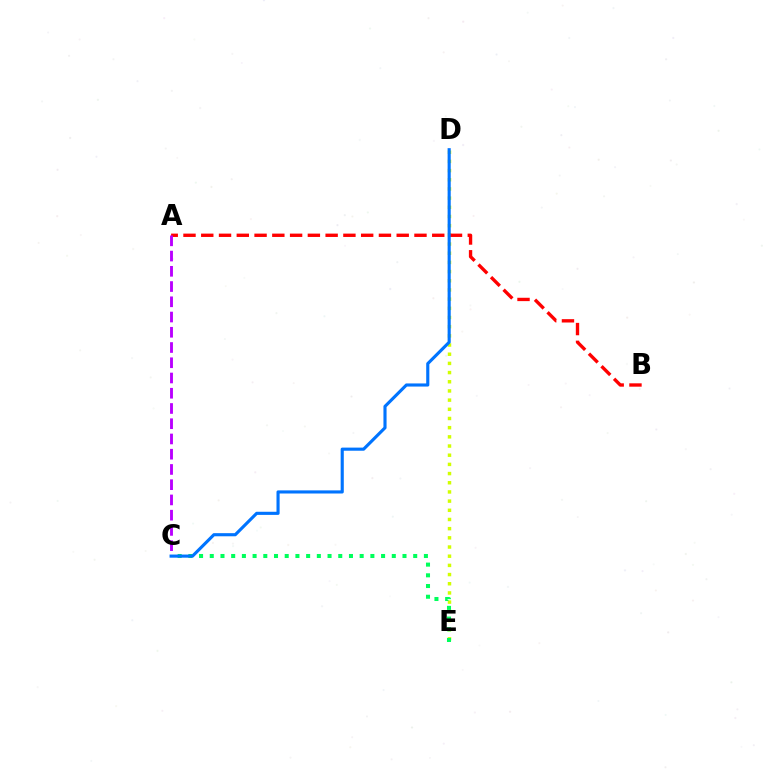{('D', 'E'): [{'color': '#d1ff00', 'line_style': 'dotted', 'thickness': 2.49}], ('A', 'B'): [{'color': '#ff0000', 'line_style': 'dashed', 'thickness': 2.41}], ('C', 'E'): [{'color': '#00ff5c', 'line_style': 'dotted', 'thickness': 2.91}], ('A', 'C'): [{'color': '#b900ff', 'line_style': 'dashed', 'thickness': 2.07}], ('C', 'D'): [{'color': '#0074ff', 'line_style': 'solid', 'thickness': 2.25}]}